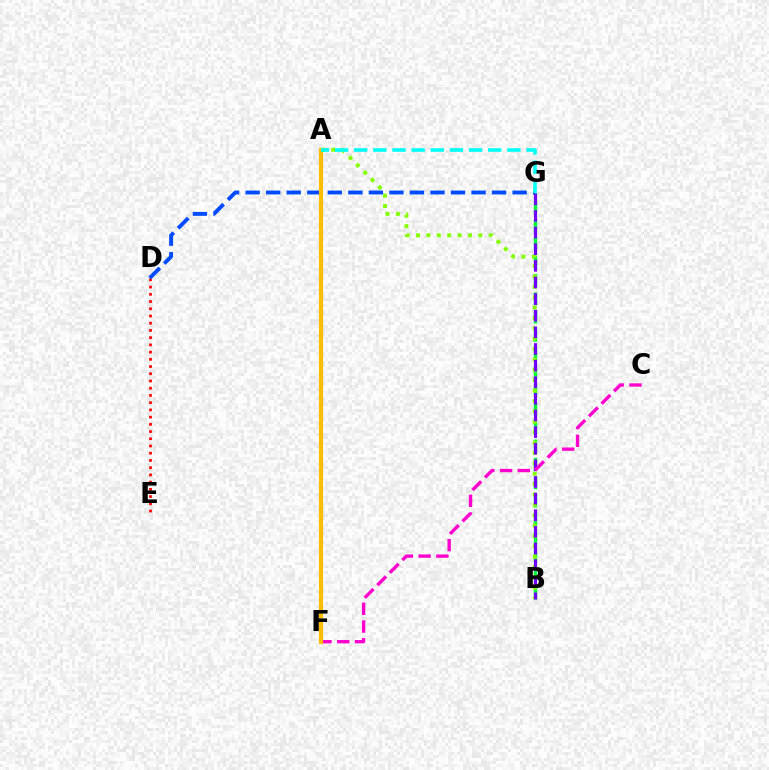{('B', 'G'): [{'color': '#00ff39', 'line_style': 'dashed', 'thickness': 2.5}, {'color': '#7200ff', 'line_style': 'dashed', 'thickness': 2.26}], ('A', 'B'): [{'color': '#84ff00', 'line_style': 'dotted', 'thickness': 2.82}], ('D', 'E'): [{'color': '#ff0000', 'line_style': 'dotted', 'thickness': 1.96}], ('D', 'G'): [{'color': '#004bff', 'line_style': 'dashed', 'thickness': 2.79}], ('C', 'F'): [{'color': '#ff00cf', 'line_style': 'dashed', 'thickness': 2.41}], ('A', 'F'): [{'color': '#ffbd00', 'line_style': 'solid', 'thickness': 2.97}], ('A', 'G'): [{'color': '#00fff6', 'line_style': 'dashed', 'thickness': 2.6}]}